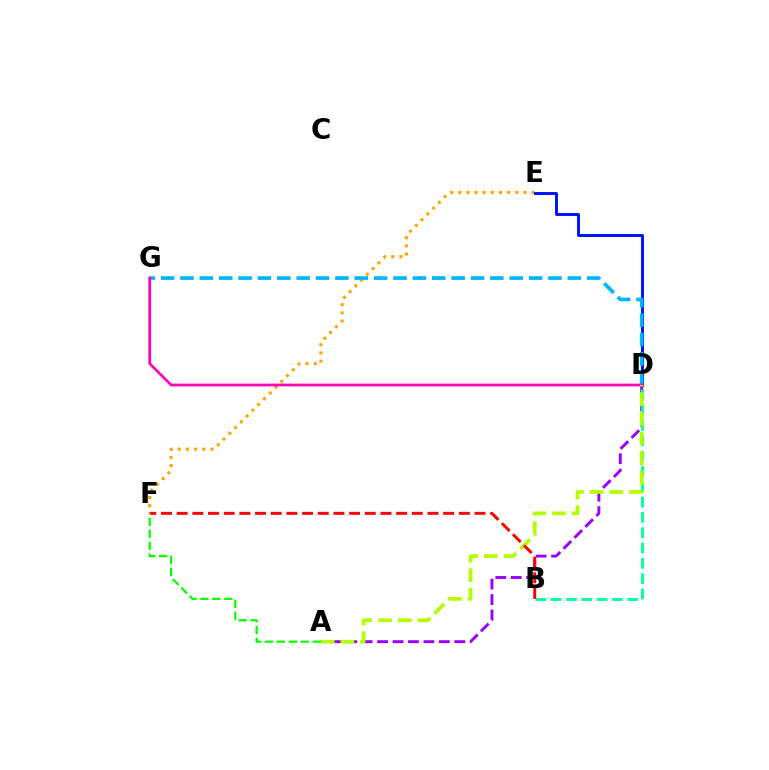{('E', 'F'): [{'color': '#ffa500', 'line_style': 'dotted', 'thickness': 2.22}], ('D', 'E'): [{'color': '#0010ff', 'line_style': 'solid', 'thickness': 2.1}], ('A', 'D'): [{'color': '#9b00ff', 'line_style': 'dashed', 'thickness': 2.1}, {'color': '#b3ff00', 'line_style': 'dashed', 'thickness': 2.67}], ('B', 'D'): [{'color': '#00ff9d', 'line_style': 'dashed', 'thickness': 2.08}], ('D', 'G'): [{'color': '#00b5ff', 'line_style': 'dashed', 'thickness': 2.63}, {'color': '#ff00bd', 'line_style': 'solid', 'thickness': 1.97}], ('B', 'F'): [{'color': '#ff0000', 'line_style': 'dashed', 'thickness': 2.13}], ('A', 'F'): [{'color': '#08ff00', 'line_style': 'dashed', 'thickness': 1.62}]}